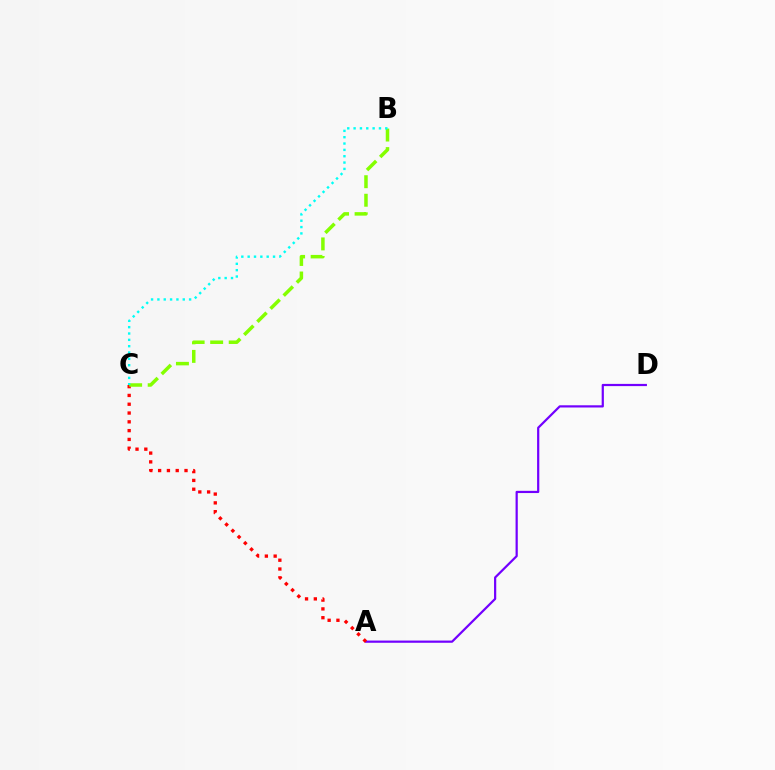{('A', 'D'): [{'color': '#7200ff', 'line_style': 'solid', 'thickness': 1.59}], ('A', 'C'): [{'color': '#ff0000', 'line_style': 'dotted', 'thickness': 2.39}], ('B', 'C'): [{'color': '#84ff00', 'line_style': 'dashed', 'thickness': 2.52}, {'color': '#00fff6', 'line_style': 'dotted', 'thickness': 1.72}]}